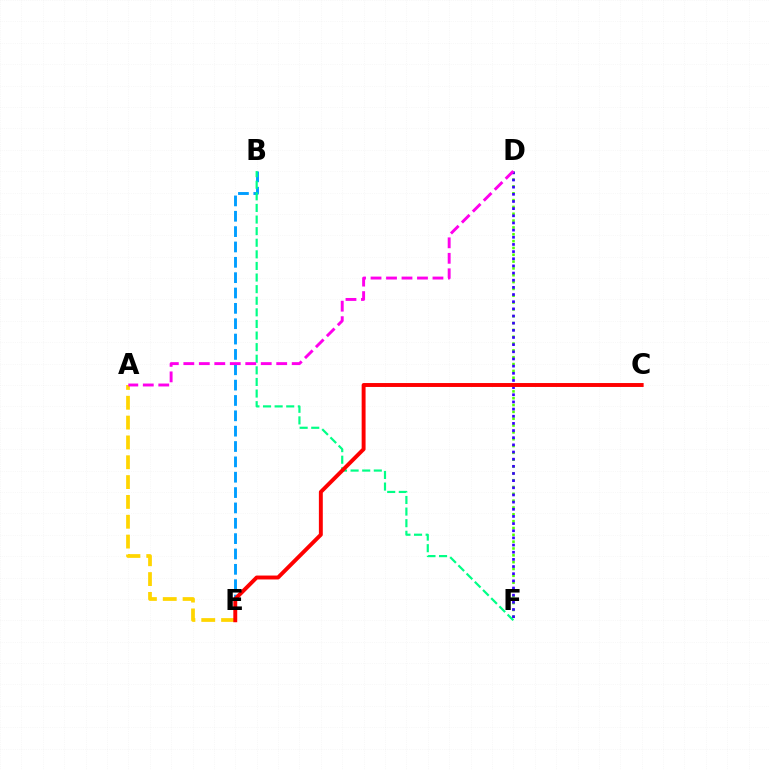{('D', 'F'): [{'color': '#4fff00', 'line_style': 'dotted', 'thickness': 1.86}, {'color': '#3700ff', 'line_style': 'dotted', 'thickness': 1.94}], ('B', 'E'): [{'color': '#009eff', 'line_style': 'dashed', 'thickness': 2.09}], ('B', 'F'): [{'color': '#00ff86', 'line_style': 'dashed', 'thickness': 1.58}], ('A', 'E'): [{'color': '#ffd500', 'line_style': 'dashed', 'thickness': 2.69}], ('C', 'E'): [{'color': '#ff0000', 'line_style': 'solid', 'thickness': 2.82}], ('A', 'D'): [{'color': '#ff00ed', 'line_style': 'dashed', 'thickness': 2.1}]}